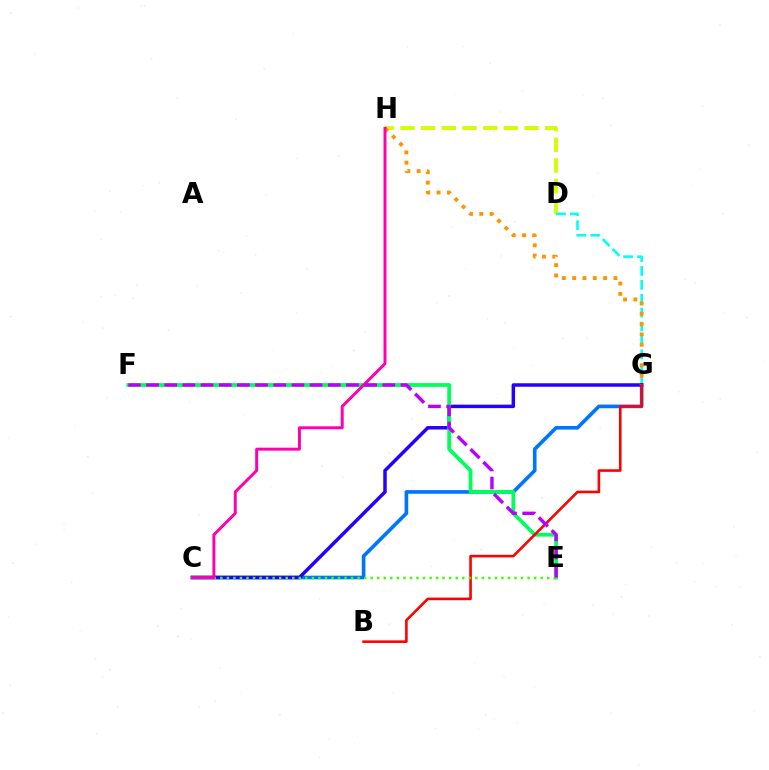{('D', 'H'): [{'color': '#d1ff00', 'line_style': 'dashed', 'thickness': 2.81}], ('D', 'G'): [{'color': '#00fff6', 'line_style': 'dashed', 'thickness': 1.89}], ('C', 'G'): [{'color': '#0074ff', 'line_style': 'solid', 'thickness': 2.62}, {'color': '#2500ff', 'line_style': 'solid', 'thickness': 2.51}], ('G', 'H'): [{'color': '#ff9400', 'line_style': 'dotted', 'thickness': 2.8}], ('E', 'F'): [{'color': '#00ff5c', 'line_style': 'solid', 'thickness': 2.71}, {'color': '#b900ff', 'line_style': 'dashed', 'thickness': 2.47}], ('B', 'G'): [{'color': '#ff0000', 'line_style': 'solid', 'thickness': 1.87}], ('C', 'E'): [{'color': '#3dff00', 'line_style': 'dotted', 'thickness': 1.78}], ('C', 'H'): [{'color': '#ff00ac', 'line_style': 'solid', 'thickness': 2.12}]}